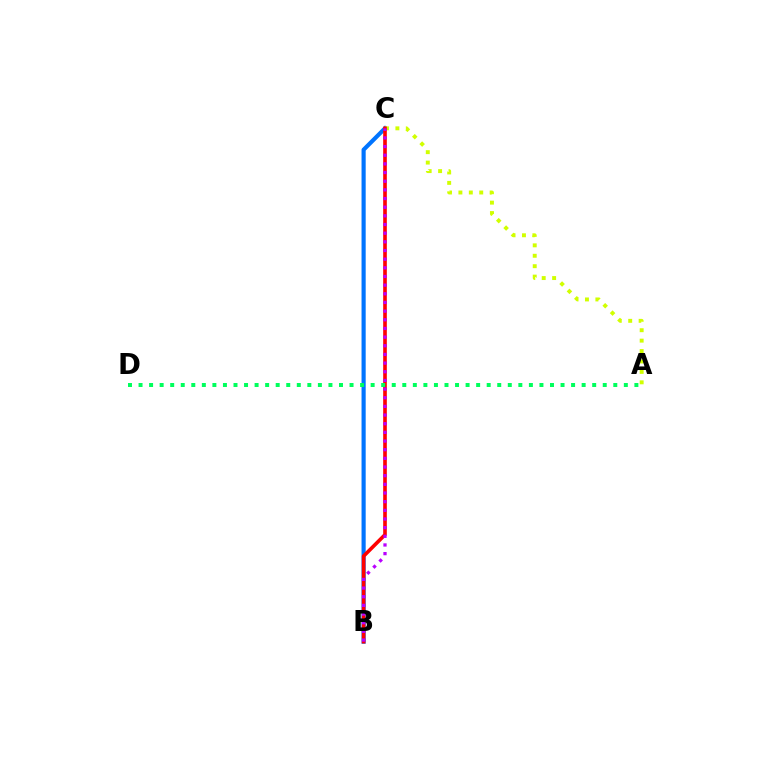{('B', 'C'): [{'color': '#0074ff', 'line_style': 'solid', 'thickness': 2.98}, {'color': '#ff0000', 'line_style': 'solid', 'thickness': 2.62}, {'color': '#b900ff', 'line_style': 'dotted', 'thickness': 2.35}], ('A', 'C'): [{'color': '#d1ff00', 'line_style': 'dotted', 'thickness': 2.83}], ('A', 'D'): [{'color': '#00ff5c', 'line_style': 'dotted', 'thickness': 2.87}]}